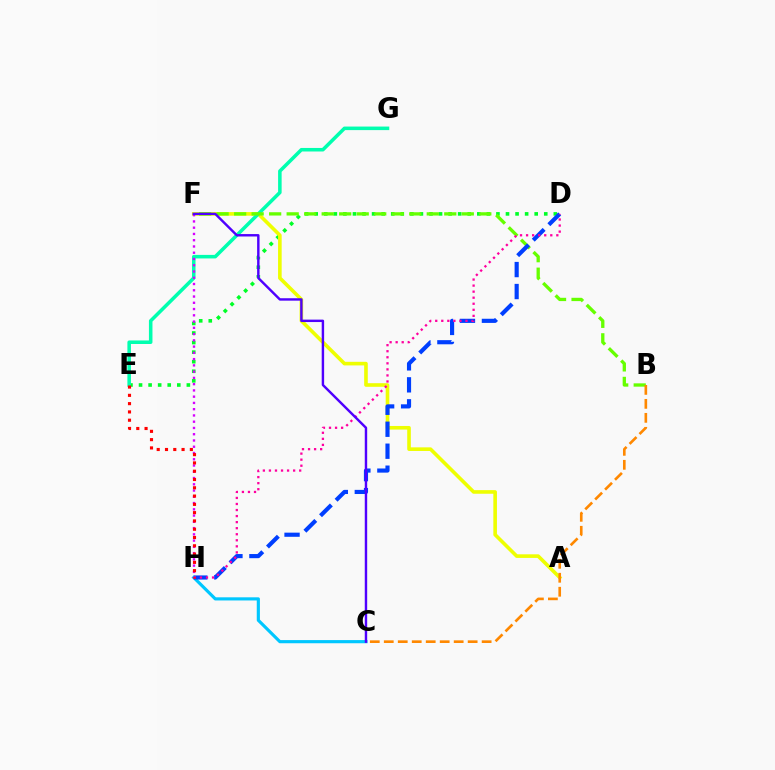{('D', 'E'): [{'color': '#00ff27', 'line_style': 'dotted', 'thickness': 2.6}], ('A', 'F'): [{'color': '#eeff00', 'line_style': 'solid', 'thickness': 2.6}], ('E', 'G'): [{'color': '#00ffaf', 'line_style': 'solid', 'thickness': 2.55}], ('C', 'H'): [{'color': '#00c7ff', 'line_style': 'solid', 'thickness': 2.27}], ('B', 'F'): [{'color': '#66ff00', 'line_style': 'dashed', 'thickness': 2.38}], ('D', 'H'): [{'color': '#003fff', 'line_style': 'dashed', 'thickness': 2.99}, {'color': '#ff00a0', 'line_style': 'dotted', 'thickness': 1.64}], ('B', 'C'): [{'color': '#ff8800', 'line_style': 'dashed', 'thickness': 1.9}], ('F', 'H'): [{'color': '#d600ff', 'line_style': 'dotted', 'thickness': 1.7}], ('E', 'H'): [{'color': '#ff0000', 'line_style': 'dotted', 'thickness': 2.25}], ('C', 'F'): [{'color': '#4f00ff', 'line_style': 'solid', 'thickness': 1.75}]}